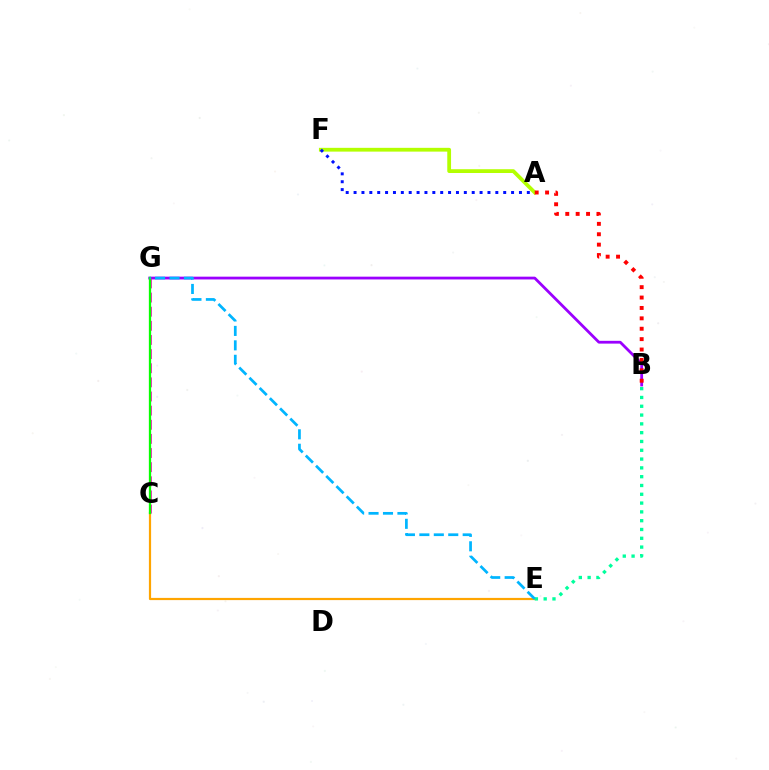{('A', 'F'): [{'color': '#b3ff00', 'line_style': 'solid', 'thickness': 2.72}, {'color': '#0010ff', 'line_style': 'dotted', 'thickness': 2.14}], ('C', 'E'): [{'color': '#ffa500', 'line_style': 'solid', 'thickness': 1.59}], ('B', 'G'): [{'color': '#9b00ff', 'line_style': 'solid', 'thickness': 2.01}], ('C', 'G'): [{'color': '#ff00bd', 'line_style': 'dashed', 'thickness': 1.92}, {'color': '#08ff00', 'line_style': 'solid', 'thickness': 1.65}], ('B', 'E'): [{'color': '#00ff9d', 'line_style': 'dotted', 'thickness': 2.39}], ('A', 'B'): [{'color': '#ff0000', 'line_style': 'dotted', 'thickness': 2.82}], ('E', 'G'): [{'color': '#00b5ff', 'line_style': 'dashed', 'thickness': 1.96}]}